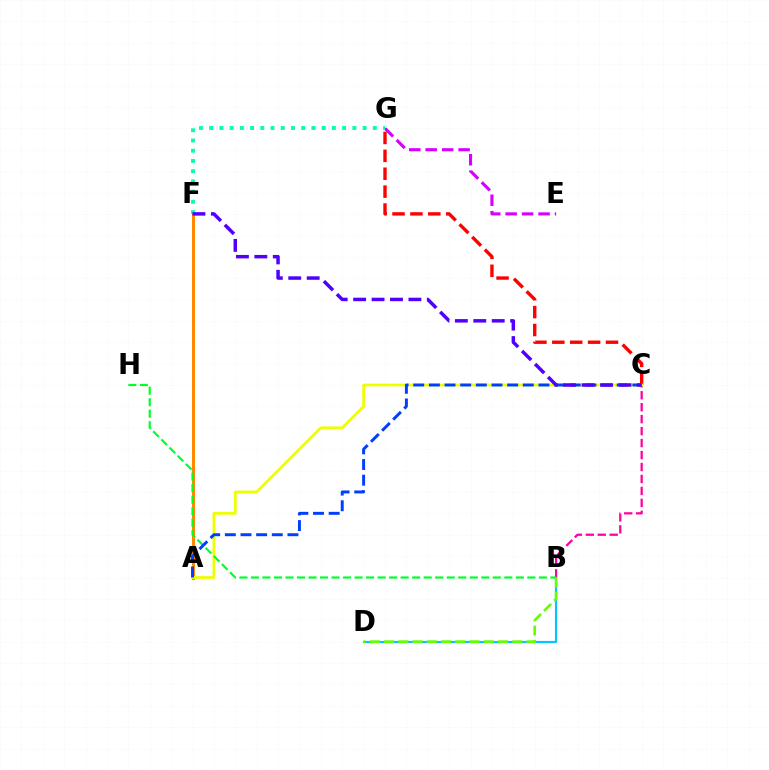{('A', 'F'): [{'color': '#ff8800', 'line_style': 'solid', 'thickness': 2.15}], ('C', 'G'): [{'color': '#ff0000', 'line_style': 'dashed', 'thickness': 2.43}], ('B', 'C'): [{'color': '#ff00a0', 'line_style': 'dashed', 'thickness': 1.62}], ('B', 'D'): [{'color': '#00c7ff', 'line_style': 'solid', 'thickness': 1.55}, {'color': '#66ff00', 'line_style': 'dashed', 'thickness': 1.94}], ('A', 'C'): [{'color': '#eeff00', 'line_style': 'solid', 'thickness': 1.97}, {'color': '#003fff', 'line_style': 'dashed', 'thickness': 2.13}], ('E', 'G'): [{'color': '#d600ff', 'line_style': 'dashed', 'thickness': 2.23}], ('B', 'H'): [{'color': '#00ff27', 'line_style': 'dashed', 'thickness': 1.56}], ('F', 'G'): [{'color': '#00ffaf', 'line_style': 'dotted', 'thickness': 2.78}], ('C', 'F'): [{'color': '#4f00ff', 'line_style': 'dashed', 'thickness': 2.5}]}